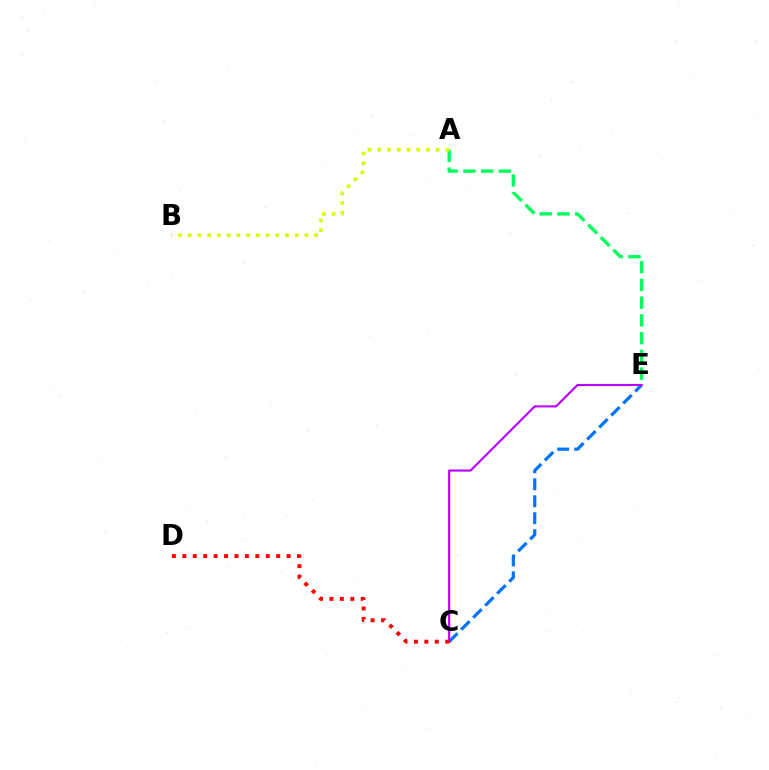{('A', 'E'): [{'color': '#00ff5c', 'line_style': 'dashed', 'thickness': 2.41}], ('C', 'E'): [{'color': '#0074ff', 'line_style': 'dashed', 'thickness': 2.31}, {'color': '#b900ff', 'line_style': 'solid', 'thickness': 1.52}], ('A', 'B'): [{'color': '#d1ff00', 'line_style': 'dotted', 'thickness': 2.64}], ('C', 'D'): [{'color': '#ff0000', 'line_style': 'dotted', 'thickness': 2.83}]}